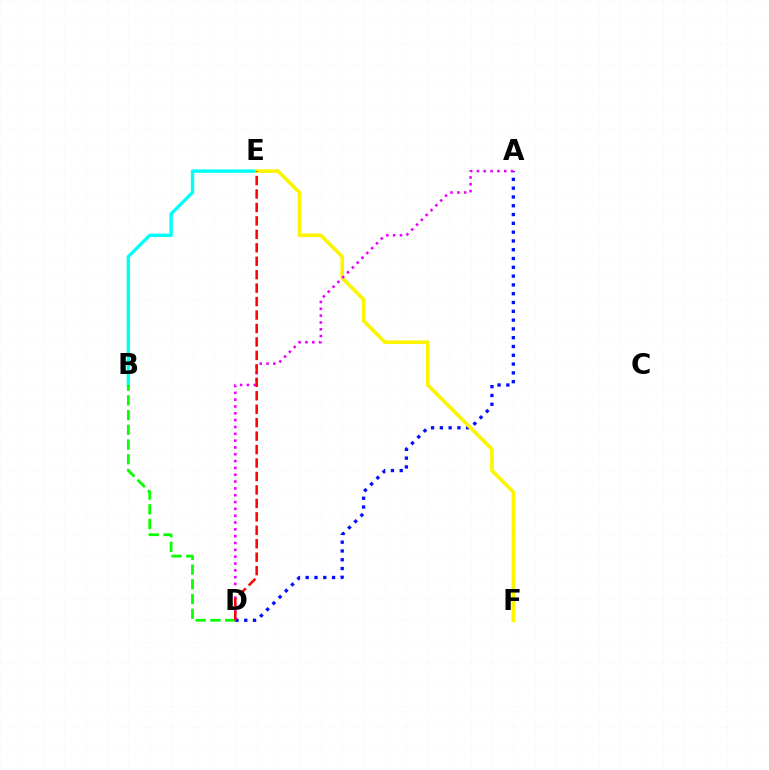{('B', 'E'): [{'color': '#00fff6', 'line_style': 'solid', 'thickness': 2.43}], ('A', 'D'): [{'color': '#0010ff', 'line_style': 'dotted', 'thickness': 2.39}, {'color': '#ee00ff', 'line_style': 'dotted', 'thickness': 1.85}], ('B', 'D'): [{'color': '#08ff00', 'line_style': 'dashed', 'thickness': 2.0}], ('E', 'F'): [{'color': '#fcf500', 'line_style': 'solid', 'thickness': 2.6}], ('D', 'E'): [{'color': '#ff0000', 'line_style': 'dashed', 'thickness': 1.83}]}